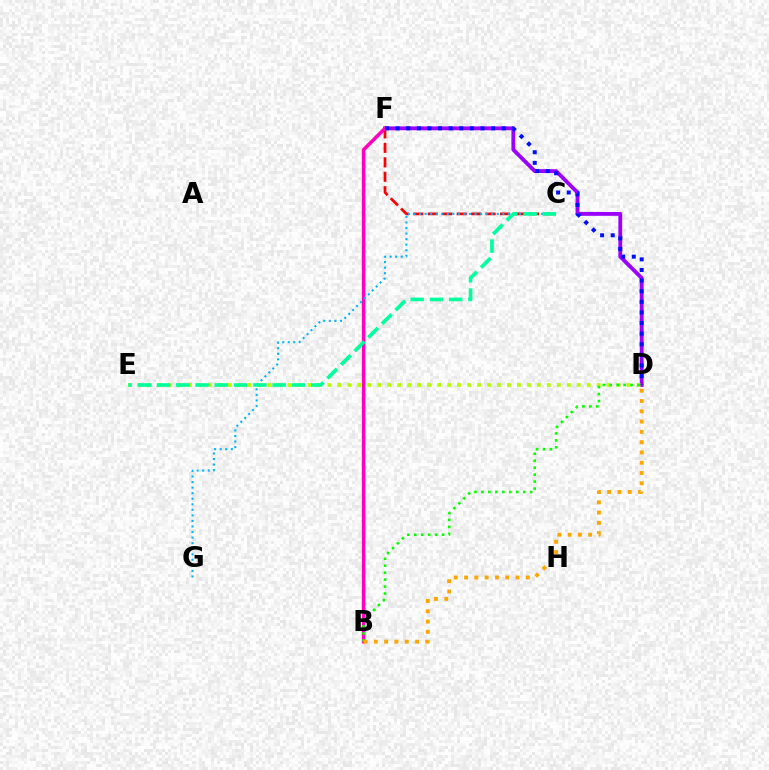{('D', 'F'): [{'color': '#9b00ff', 'line_style': 'solid', 'thickness': 2.77}, {'color': '#0010ff', 'line_style': 'dotted', 'thickness': 2.88}], ('C', 'F'): [{'color': '#ff0000', 'line_style': 'dashed', 'thickness': 1.97}], ('B', 'F'): [{'color': '#ff00bd', 'line_style': 'solid', 'thickness': 2.54}], ('C', 'G'): [{'color': '#00b5ff', 'line_style': 'dotted', 'thickness': 1.51}], ('D', 'E'): [{'color': '#b3ff00', 'line_style': 'dotted', 'thickness': 2.71}], ('B', 'D'): [{'color': '#08ff00', 'line_style': 'dotted', 'thickness': 1.89}, {'color': '#ffa500', 'line_style': 'dotted', 'thickness': 2.8}], ('C', 'E'): [{'color': '#00ff9d', 'line_style': 'dashed', 'thickness': 2.62}]}